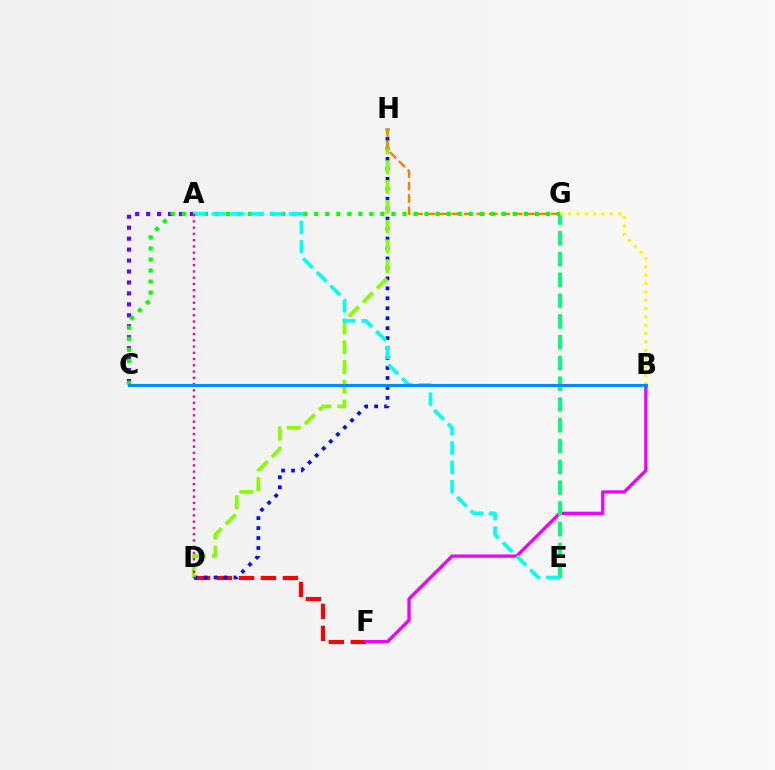{('D', 'F'): [{'color': '#ff0000', 'line_style': 'dashed', 'thickness': 2.99}], ('D', 'H'): [{'color': '#0010ff', 'line_style': 'dotted', 'thickness': 2.71}, {'color': '#84ff00', 'line_style': 'dashed', 'thickness': 2.69}], ('B', 'F'): [{'color': '#ee00ff', 'line_style': 'solid', 'thickness': 2.37}], ('E', 'G'): [{'color': '#00ff74', 'line_style': 'dashed', 'thickness': 2.82}], ('B', 'G'): [{'color': '#fcf500', 'line_style': 'dotted', 'thickness': 2.26}], ('A', 'C'): [{'color': '#7200ff', 'line_style': 'dotted', 'thickness': 2.97}], ('G', 'H'): [{'color': '#ff7c00', 'line_style': 'dashed', 'thickness': 1.69}], ('C', 'G'): [{'color': '#08ff00', 'line_style': 'dotted', 'thickness': 3.0}], ('A', 'E'): [{'color': '#00fff6', 'line_style': 'dashed', 'thickness': 2.62}], ('A', 'D'): [{'color': '#ff0094', 'line_style': 'dotted', 'thickness': 1.7}], ('B', 'C'): [{'color': '#008cff', 'line_style': 'solid', 'thickness': 2.22}]}